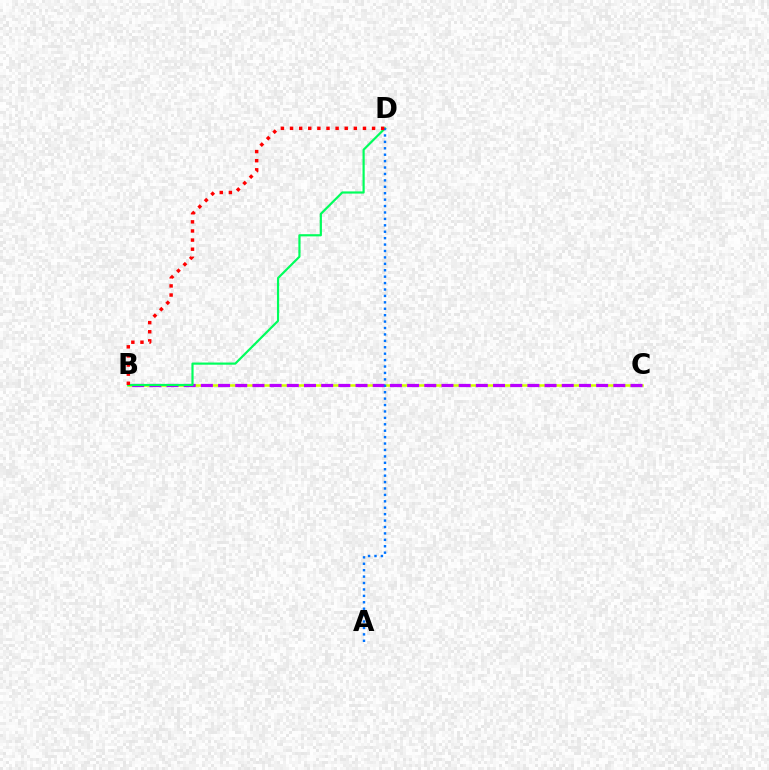{('B', 'C'): [{'color': '#d1ff00', 'line_style': 'solid', 'thickness': 1.81}, {'color': '#b900ff', 'line_style': 'dashed', 'thickness': 2.33}], ('B', 'D'): [{'color': '#00ff5c', 'line_style': 'solid', 'thickness': 1.57}, {'color': '#ff0000', 'line_style': 'dotted', 'thickness': 2.48}], ('A', 'D'): [{'color': '#0074ff', 'line_style': 'dotted', 'thickness': 1.74}]}